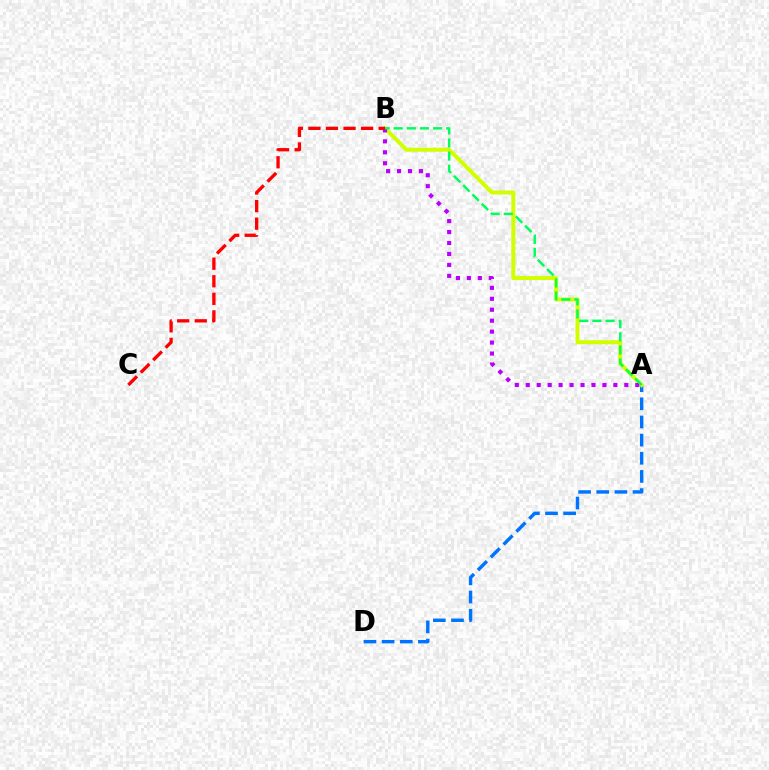{('A', 'D'): [{'color': '#0074ff', 'line_style': 'dashed', 'thickness': 2.47}], ('A', 'B'): [{'color': '#d1ff00', 'line_style': 'solid', 'thickness': 2.88}, {'color': '#b900ff', 'line_style': 'dotted', 'thickness': 2.98}, {'color': '#00ff5c', 'line_style': 'dashed', 'thickness': 1.78}], ('B', 'C'): [{'color': '#ff0000', 'line_style': 'dashed', 'thickness': 2.39}]}